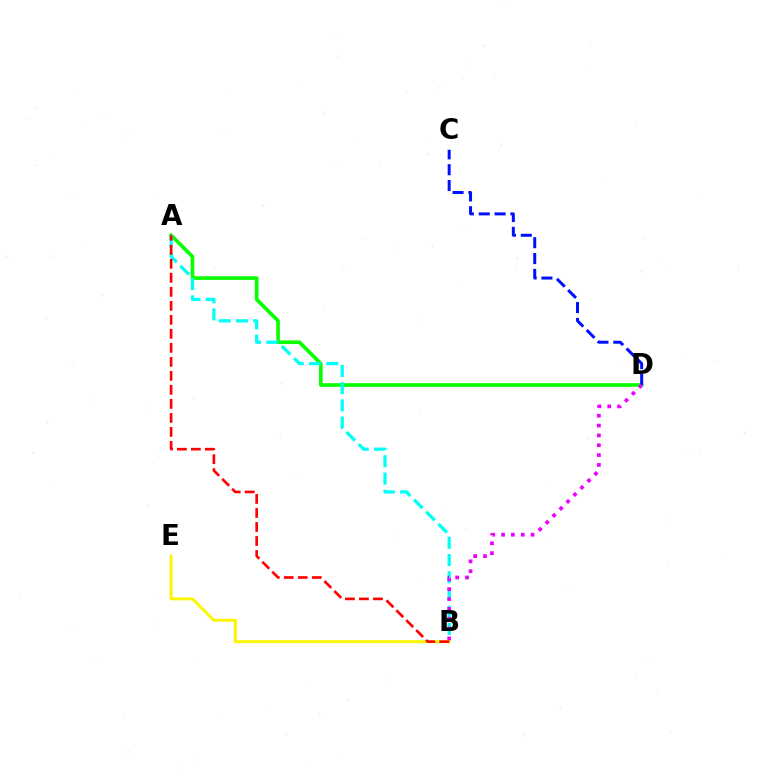{('A', 'D'): [{'color': '#08ff00', 'line_style': 'solid', 'thickness': 2.63}], ('A', 'B'): [{'color': '#00fff6', 'line_style': 'dashed', 'thickness': 2.34}, {'color': '#ff0000', 'line_style': 'dashed', 'thickness': 1.9}], ('B', 'E'): [{'color': '#fcf500', 'line_style': 'solid', 'thickness': 2.11}], ('C', 'D'): [{'color': '#0010ff', 'line_style': 'dashed', 'thickness': 2.15}], ('B', 'D'): [{'color': '#ee00ff', 'line_style': 'dotted', 'thickness': 2.68}]}